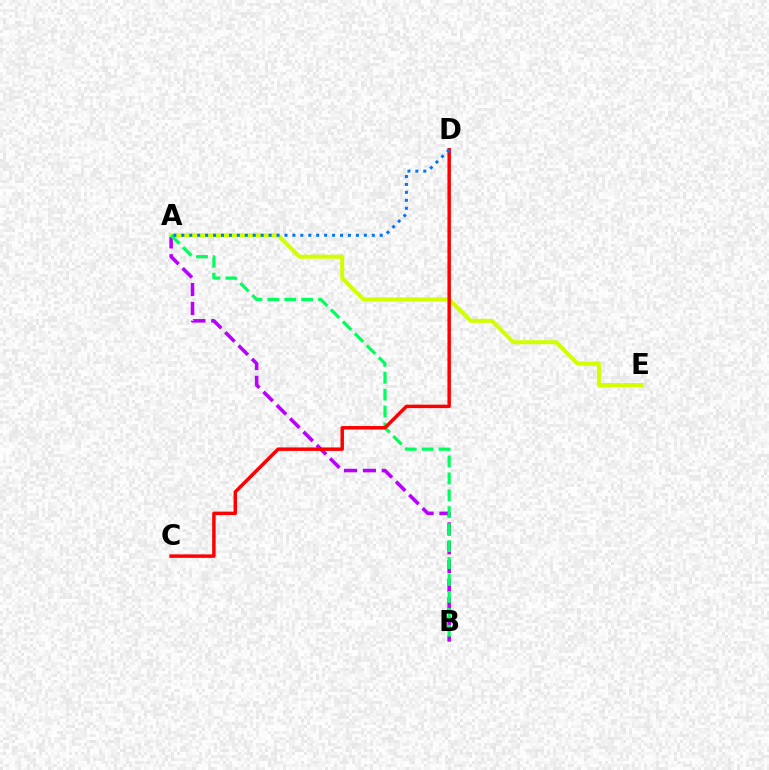{('A', 'B'): [{'color': '#b900ff', 'line_style': 'dashed', 'thickness': 2.56}, {'color': '#00ff5c', 'line_style': 'dashed', 'thickness': 2.3}], ('A', 'E'): [{'color': '#d1ff00', 'line_style': 'solid', 'thickness': 2.9}], ('C', 'D'): [{'color': '#ff0000', 'line_style': 'solid', 'thickness': 2.49}], ('A', 'D'): [{'color': '#0074ff', 'line_style': 'dotted', 'thickness': 2.16}]}